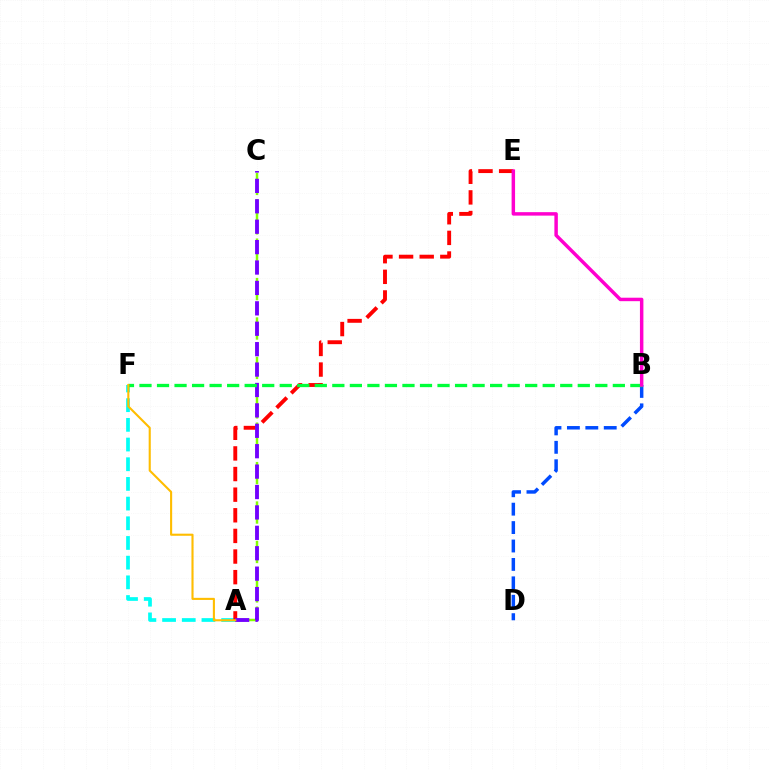{('A', 'F'): [{'color': '#00fff6', 'line_style': 'dashed', 'thickness': 2.67}, {'color': '#ffbd00', 'line_style': 'solid', 'thickness': 1.52}], ('A', 'E'): [{'color': '#ff0000', 'line_style': 'dashed', 'thickness': 2.8}], ('A', 'C'): [{'color': '#84ff00', 'line_style': 'dashed', 'thickness': 1.79}, {'color': '#7200ff', 'line_style': 'dashed', 'thickness': 2.77}], ('B', 'D'): [{'color': '#004bff', 'line_style': 'dashed', 'thickness': 2.5}], ('B', 'F'): [{'color': '#00ff39', 'line_style': 'dashed', 'thickness': 2.38}], ('B', 'E'): [{'color': '#ff00cf', 'line_style': 'solid', 'thickness': 2.5}]}